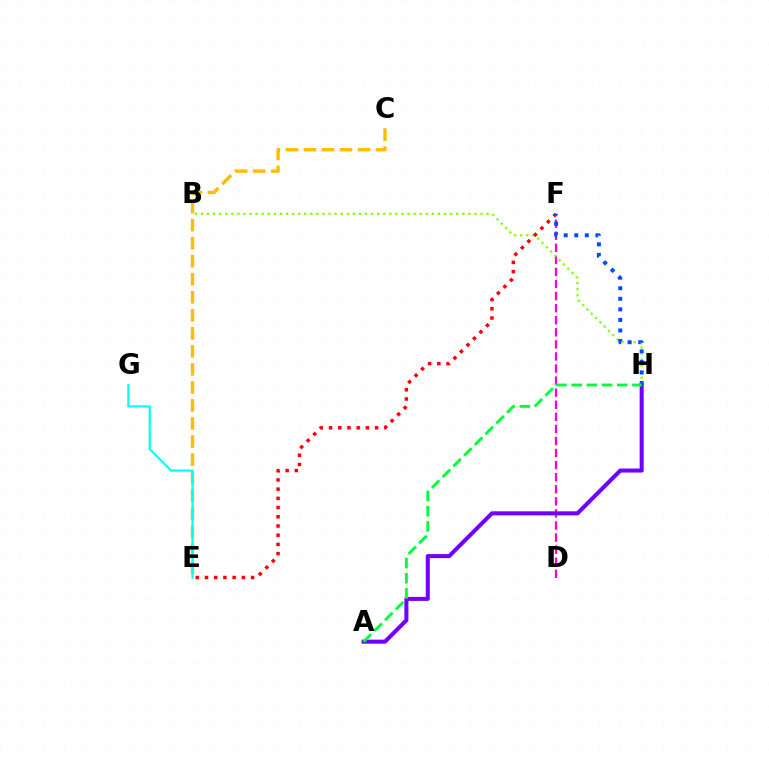{('C', 'E'): [{'color': '#ffbd00', 'line_style': 'dashed', 'thickness': 2.45}], ('D', 'F'): [{'color': '#ff00cf', 'line_style': 'dashed', 'thickness': 1.64}], ('E', 'G'): [{'color': '#00fff6', 'line_style': 'solid', 'thickness': 1.56}], ('A', 'H'): [{'color': '#7200ff', 'line_style': 'solid', 'thickness': 2.91}, {'color': '#00ff39', 'line_style': 'dashed', 'thickness': 2.06}], ('B', 'H'): [{'color': '#84ff00', 'line_style': 'dotted', 'thickness': 1.65}], ('E', 'F'): [{'color': '#ff0000', 'line_style': 'dotted', 'thickness': 2.5}], ('F', 'H'): [{'color': '#004bff', 'line_style': 'dotted', 'thickness': 2.87}]}